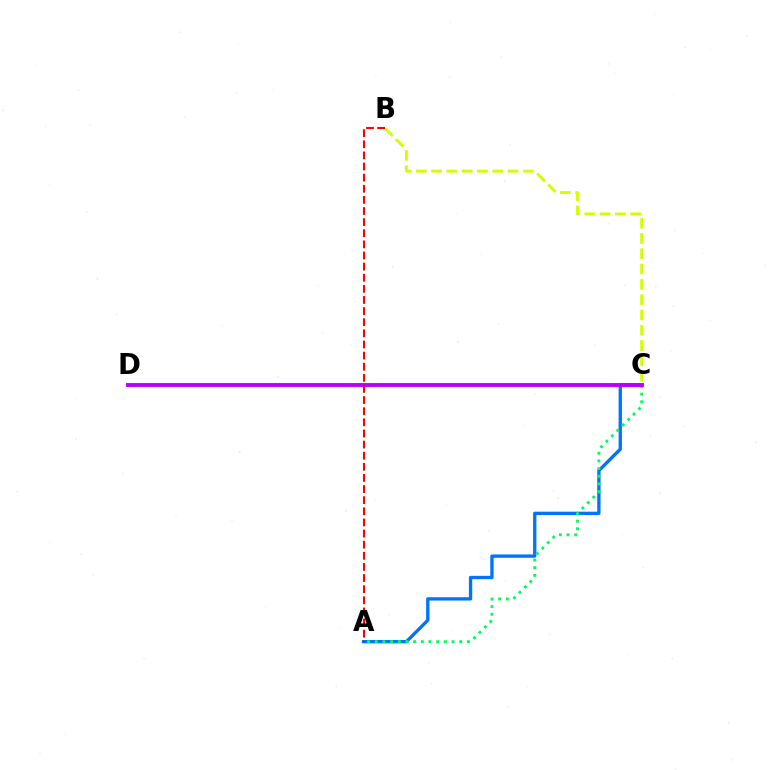{('A', 'C'): [{'color': '#0074ff', 'line_style': 'solid', 'thickness': 2.39}, {'color': '#00ff5c', 'line_style': 'dotted', 'thickness': 2.09}], ('C', 'D'): [{'color': '#b900ff', 'line_style': 'solid', 'thickness': 2.8}], ('B', 'C'): [{'color': '#d1ff00', 'line_style': 'dashed', 'thickness': 2.08}], ('A', 'B'): [{'color': '#ff0000', 'line_style': 'dashed', 'thickness': 1.51}]}